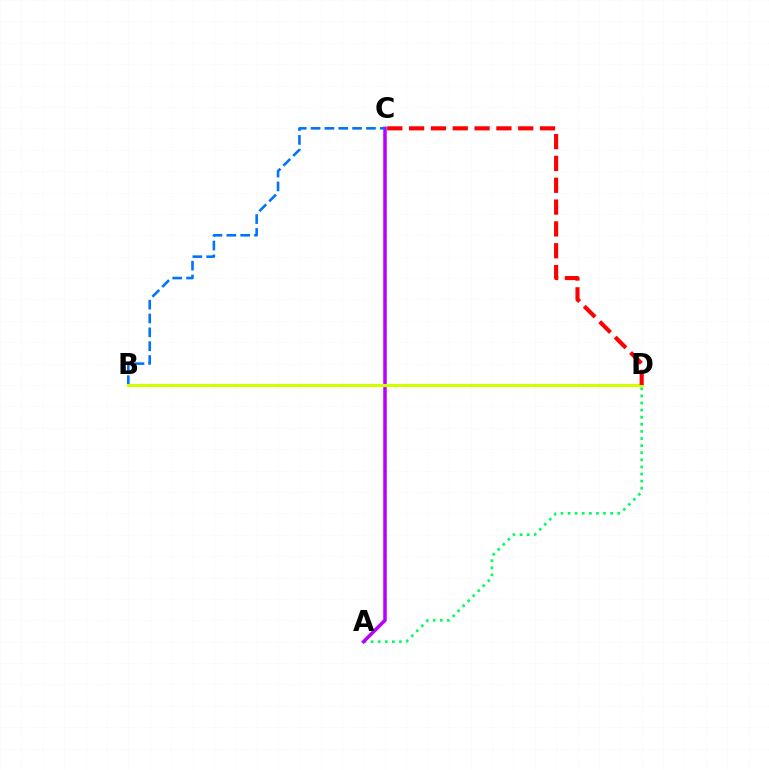{('A', 'D'): [{'color': '#00ff5c', 'line_style': 'dotted', 'thickness': 1.93}], ('A', 'C'): [{'color': '#b900ff', 'line_style': 'solid', 'thickness': 2.52}], ('B', 'C'): [{'color': '#0074ff', 'line_style': 'dashed', 'thickness': 1.88}], ('B', 'D'): [{'color': '#d1ff00', 'line_style': 'solid', 'thickness': 2.26}], ('C', 'D'): [{'color': '#ff0000', 'line_style': 'dashed', 'thickness': 2.97}]}